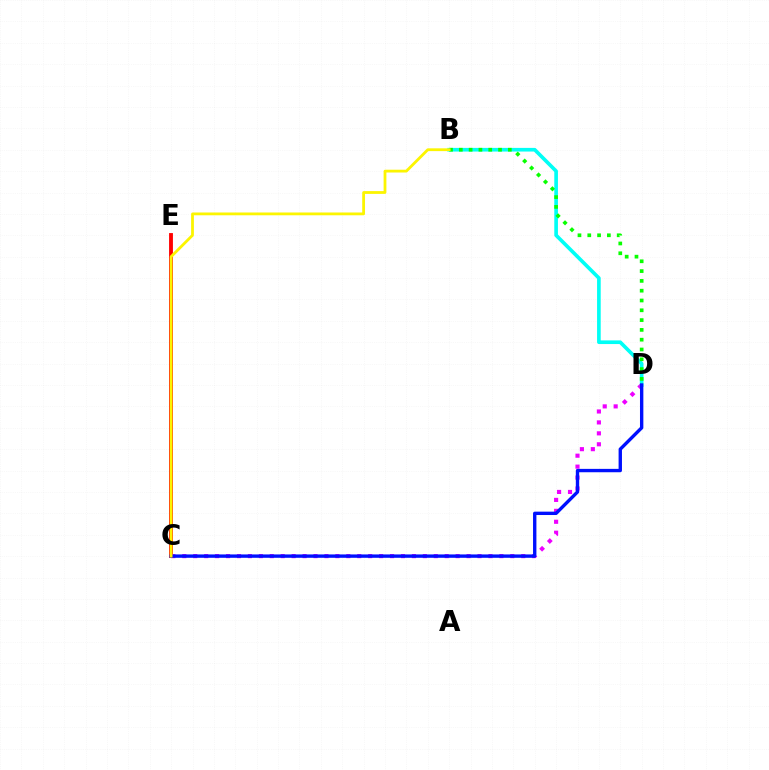{('C', 'D'): [{'color': '#ee00ff', 'line_style': 'dotted', 'thickness': 2.97}, {'color': '#0010ff', 'line_style': 'solid', 'thickness': 2.43}], ('C', 'E'): [{'color': '#ff0000', 'line_style': 'solid', 'thickness': 2.77}], ('B', 'D'): [{'color': '#00fff6', 'line_style': 'solid', 'thickness': 2.63}, {'color': '#08ff00', 'line_style': 'dotted', 'thickness': 2.66}], ('B', 'C'): [{'color': '#fcf500', 'line_style': 'solid', 'thickness': 2.01}]}